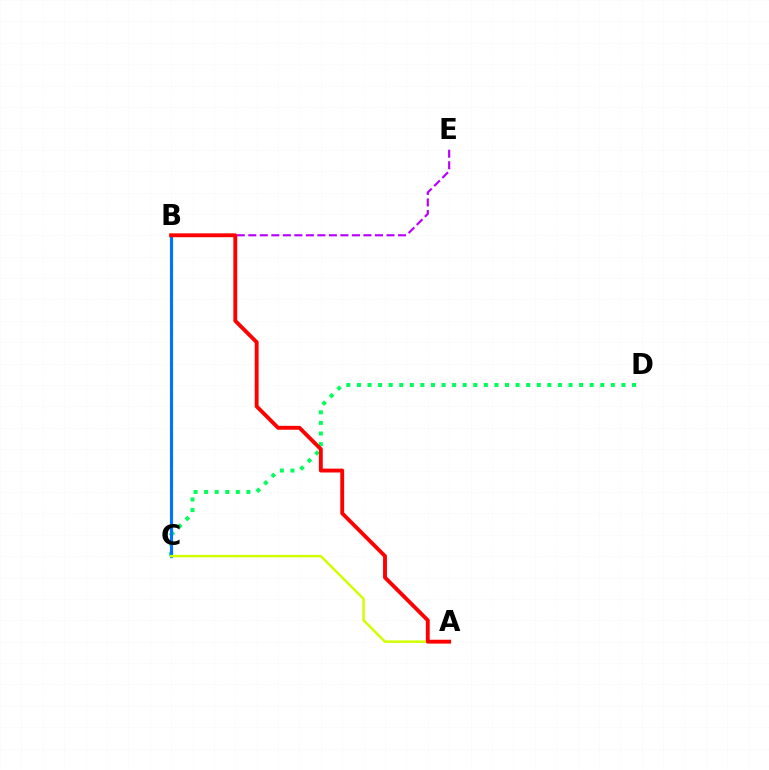{('B', 'E'): [{'color': '#b900ff', 'line_style': 'dashed', 'thickness': 1.56}], ('C', 'D'): [{'color': '#00ff5c', 'line_style': 'dotted', 'thickness': 2.87}], ('B', 'C'): [{'color': '#0074ff', 'line_style': 'solid', 'thickness': 2.27}], ('A', 'C'): [{'color': '#d1ff00', 'line_style': 'solid', 'thickness': 1.78}], ('A', 'B'): [{'color': '#ff0000', 'line_style': 'solid', 'thickness': 2.78}]}